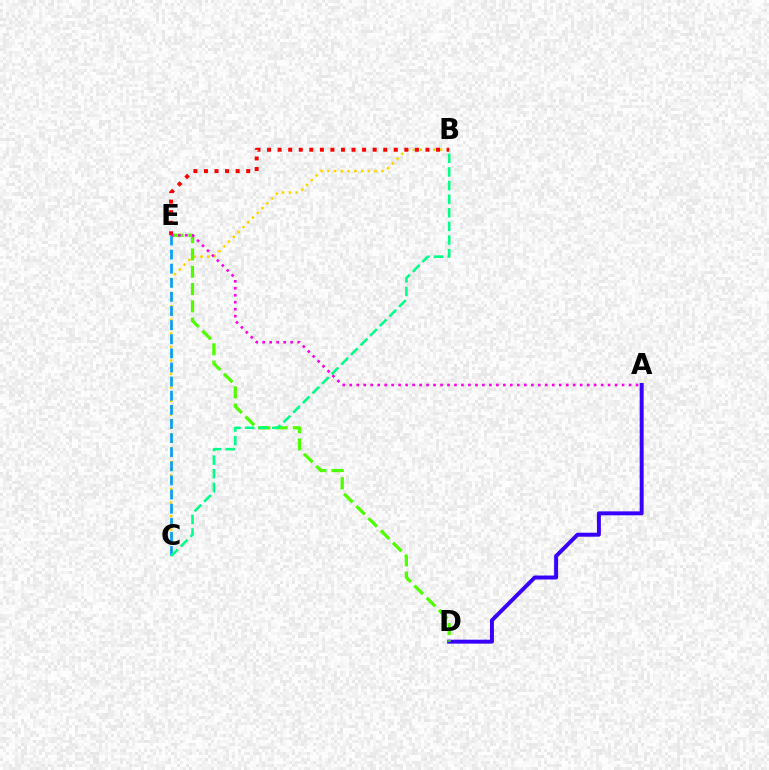{('B', 'C'): [{'color': '#ffd500', 'line_style': 'dotted', 'thickness': 1.84}, {'color': '#00ff86', 'line_style': 'dashed', 'thickness': 1.85}], ('C', 'E'): [{'color': '#009eff', 'line_style': 'dashed', 'thickness': 1.92}], ('A', 'D'): [{'color': '#3700ff', 'line_style': 'solid', 'thickness': 2.84}], ('D', 'E'): [{'color': '#4fff00', 'line_style': 'dashed', 'thickness': 2.35}], ('B', 'E'): [{'color': '#ff0000', 'line_style': 'dotted', 'thickness': 2.87}], ('A', 'E'): [{'color': '#ff00ed', 'line_style': 'dotted', 'thickness': 1.9}]}